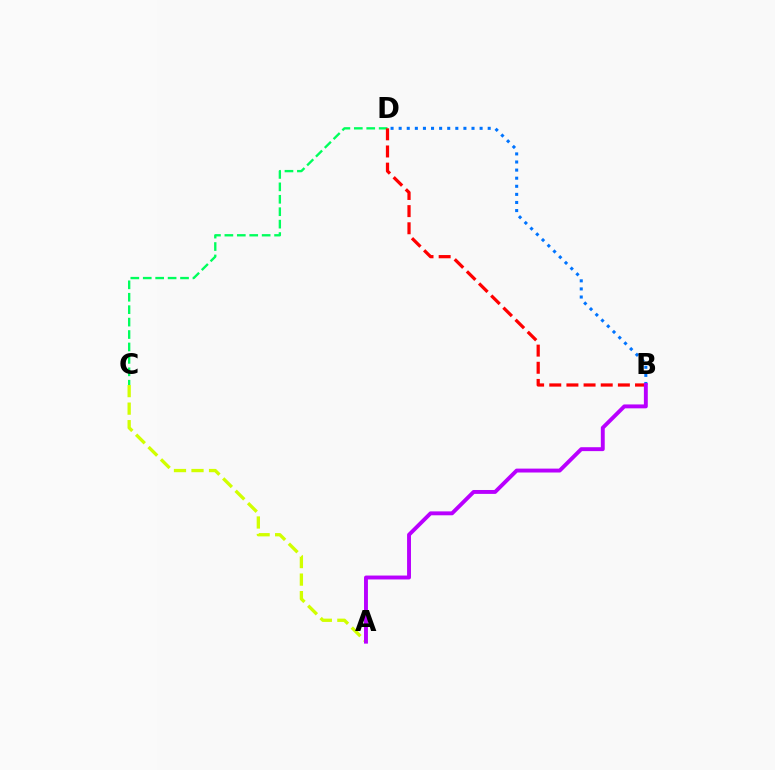{('B', 'D'): [{'color': '#0074ff', 'line_style': 'dotted', 'thickness': 2.2}, {'color': '#ff0000', 'line_style': 'dashed', 'thickness': 2.33}], ('A', 'C'): [{'color': '#d1ff00', 'line_style': 'dashed', 'thickness': 2.38}], ('C', 'D'): [{'color': '#00ff5c', 'line_style': 'dashed', 'thickness': 1.69}], ('A', 'B'): [{'color': '#b900ff', 'line_style': 'solid', 'thickness': 2.81}]}